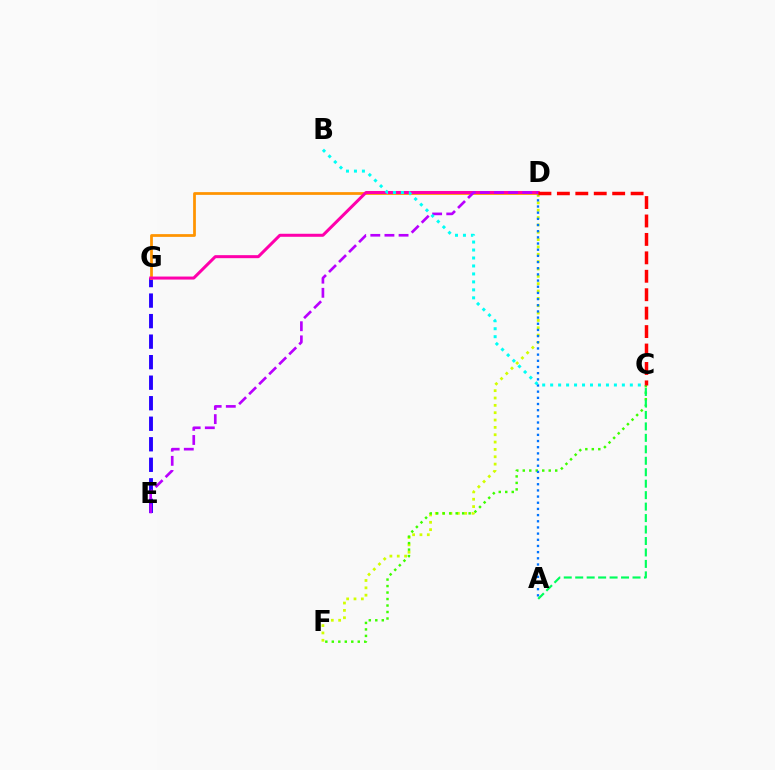{('D', 'F'): [{'color': '#d1ff00', 'line_style': 'dotted', 'thickness': 2.0}], ('C', 'F'): [{'color': '#3dff00', 'line_style': 'dotted', 'thickness': 1.76}], ('E', 'G'): [{'color': '#2500ff', 'line_style': 'dashed', 'thickness': 2.79}], ('A', 'D'): [{'color': '#0074ff', 'line_style': 'dotted', 'thickness': 1.68}], ('A', 'C'): [{'color': '#00ff5c', 'line_style': 'dashed', 'thickness': 1.56}], ('D', 'G'): [{'color': '#ff9400', 'line_style': 'solid', 'thickness': 1.98}, {'color': '#ff00ac', 'line_style': 'solid', 'thickness': 2.17}], ('D', 'E'): [{'color': '#b900ff', 'line_style': 'dashed', 'thickness': 1.92}], ('C', 'D'): [{'color': '#ff0000', 'line_style': 'dashed', 'thickness': 2.5}], ('B', 'C'): [{'color': '#00fff6', 'line_style': 'dotted', 'thickness': 2.17}]}